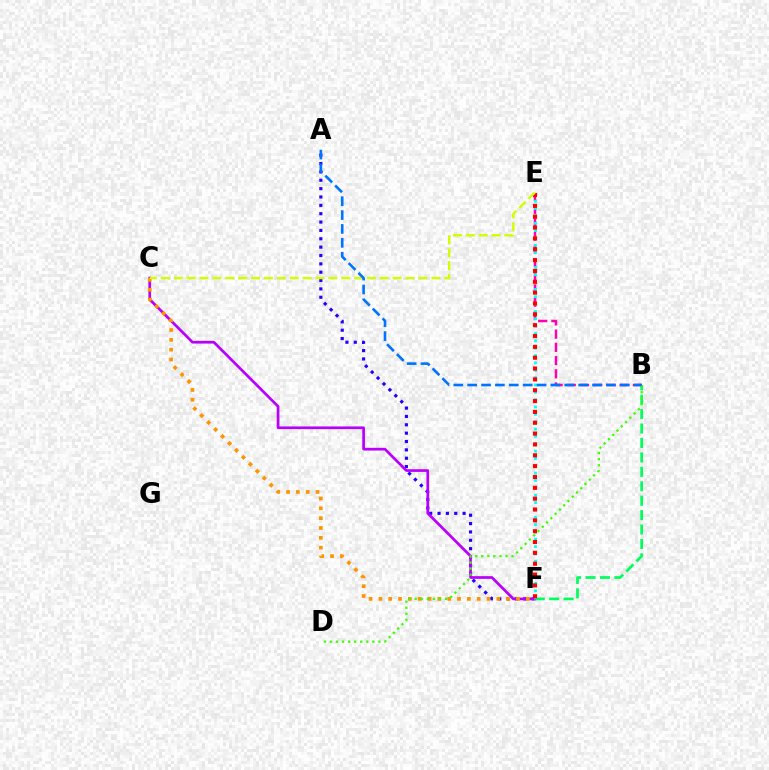{('B', 'F'): [{'color': '#00ff5c', 'line_style': 'dashed', 'thickness': 1.96}], ('A', 'F'): [{'color': '#2500ff', 'line_style': 'dotted', 'thickness': 2.27}], ('B', 'E'): [{'color': '#ff00ac', 'line_style': 'dashed', 'thickness': 1.8}], ('C', 'F'): [{'color': '#b900ff', 'line_style': 'solid', 'thickness': 1.95}, {'color': '#ff9400', 'line_style': 'dotted', 'thickness': 2.67}], ('E', 'F'): [{'color': '#00fff6', 'line_style': 'dotted', 'thickness': 2.0}, {'color': '#ff0000', 'line_style': 'dotted', 'thickness': 2.95}], ('C', 'E'): [{'color': '#d1ff00', 'line_style': 'dashed', 'thickness': 1.75}], ('B', 'D'): [{'color': '#3dff00', 'line_style': 'dotted', 'thickness': 1.64}], ('A', 'B'): [{'color': '#0074ff', 'line_style': 'dashed', 'thickness': 1.88}]}